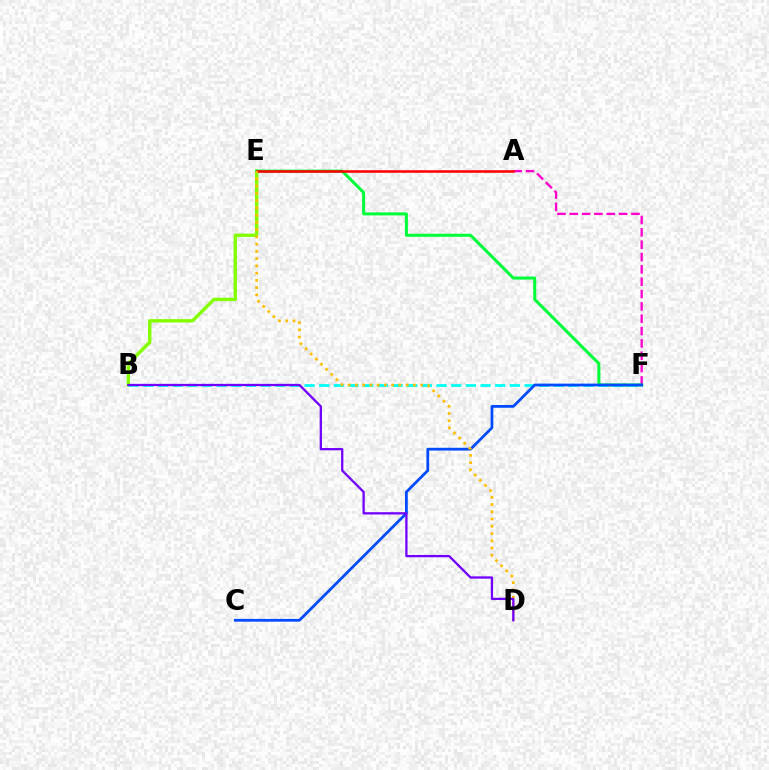{('A', 'F'): [{'color': '#ff00cf', 'line_style': 'dashed', 'thickness': 1.68}], ('B', 'E'): [{'color': '#84ff00', 'line_style': 'solid', 'thickness': 2.44}], ('E', 'F'): [{'color': '#00ff39', 'line_style': 'solid', 'thickness': 2.17}], ('B', 'F'): [{'color': '#00fff6', 'line_style': 'dashed', 'thickness': 1.99}], ('C', 'F'): [{'color': '#004bff', 'line_style': 'solid', 'thickness': 1.99}], ('A', 'E'): [{'color': '#ff0000', 'line_style': 'solid', 'thickness': 1.84}], ('D', 'E'): [{'color': '#ffbd00', 'line_style': 'dotted', 'thickness': 1.97}], ('B', 'D'): [{'color': '#7200ff', 'line_style': 'solid', 'thickness': 1.65}]}